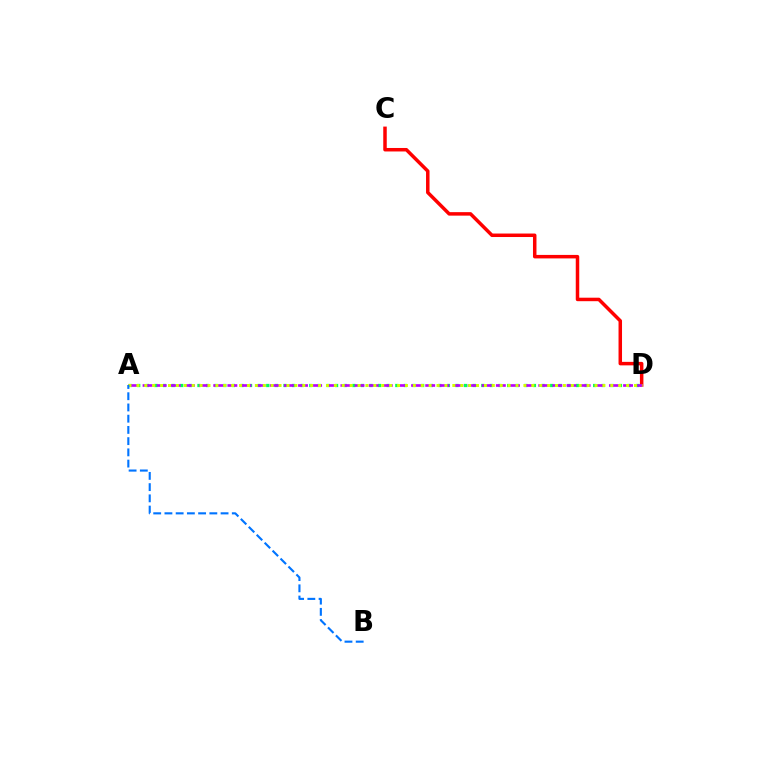{('A', 'D'): [{'color': '#00ff5c', 'line_style': 'dotted', 'thickness': 2.34}, {'color': '#b900ff', 'line_style': 'dashed', 'thickness': 1.92}, {'color': '#d1ff00', 'line_style': 'dotted', 'thickness': 2.15}], ('C', 'D'): [{'color': '#ff0000', 'line_style': 'solid', 'thickness': 2.52}], ('A', 'B'): [{'color': '#0074ff', 'line_style': 'dashed', 'thickness': 1.53}]}